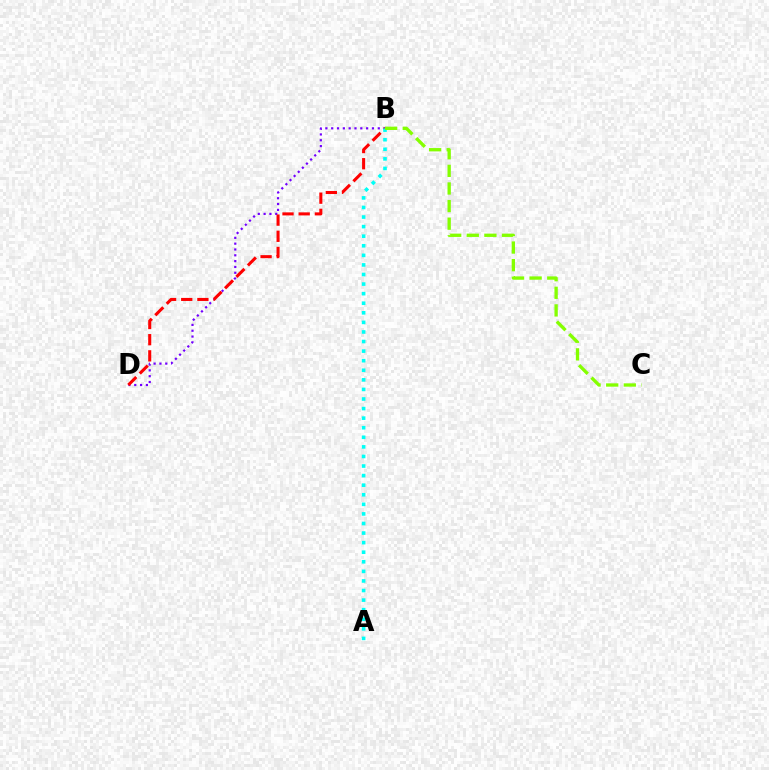{('B', 'D'): [{'color': '#7200ff', 'line_style': 'dotted', 'thickness': 1.58}, {'color': '#ff0000', 'line_style': 'dashed', 'thickness': 2.2}], ('A', 'B'): [{'color': '#00fff6', 'line_style': 'dotted', 'thickness': 2.6}], ('B', 'C'): [{'color': '#84ff00', 'line_style': 'dashed', 'thickness': 2.39}]}